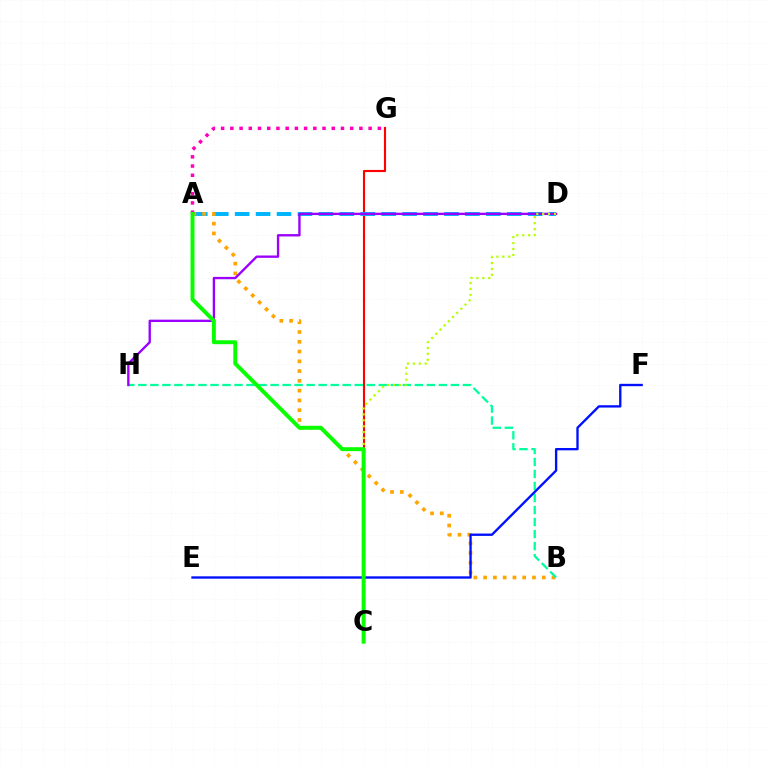{('C', 'G'): [{'color': '#ff0000', 'line_style': 'solid', 'thickness': 1.54}], ('A', 'D'): [{'color': '#00b5ff', 'line_style': 'dashed', 'thickness': 2.84}], ('A', 'B'): [{'color': '#ffa500', 'line_style': 'dotted', 'thickness': 2.65}], ('B', 'H'): [{'color': '#00ff9d', 'line_style': 'dashed', 'thickness': 1.63}], ('A', 'G'): [{'color': '#ff00bd', 'line_style': 'dotted', 'thickness': 2.5}], ('D', 'H'): [{'color': '#9b00ff', 'line_style': 'solid', 'thickness': 1.69}], ('E', 'F'): [{'color': '#0010ff', 'line_style': 'solid', 'thickness': 1.69}], ('C', 'D'): [{'color': '#b3ff00', 'line_style': 'dotted', 'thickness': 1.6}], ('A', 'C'): [{'color': '#08ff00', 'line_style': 'solid', 'thickness': 2.83}]}